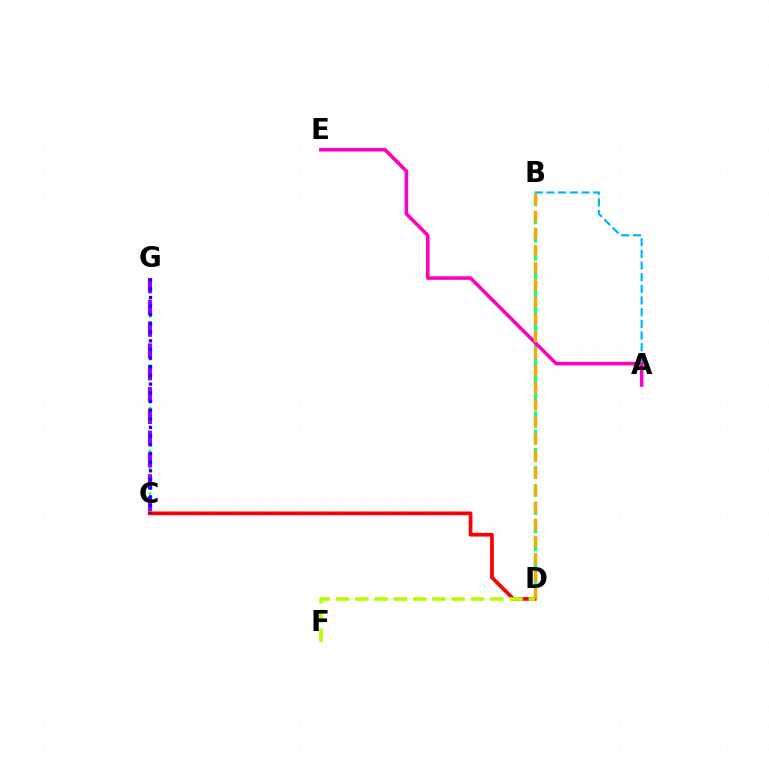{('B', 'D'): [{'color': '#00ff9d', 'line_style': 'dashed', 'thickness': 2.47}, {'color': '#ffa500', 'line_style': 'dashed', 'thickness': 2.32}], ('A', 'B'): [{'color': '#00b5ff', 'line_style': 'dashed', 'thickness': 1.59}], ('A', 'E'): [{'color': '#ff00bd', 'line_style': 'solid', 'thickness': 2.57}], ('C', 'G'): [{'color': '#08ff00', 'line_style': 'dotted', 'thickness': 1.66}, {'color': '#9b00ff', 'line_style': 'dashed', 'thickness': 2.96}, {'color': '#0010ff', 'line_style': 'dotted', 'thickness': 2.36}], ('C', 'D'): [{'color': '#ff0000', 'line_style': 'solid', 'thickness': 2.68}], ('D', 'F'): [{'color': '#b3ff00', 'line_style': 'dashed', 'thickness': 2.62}]}